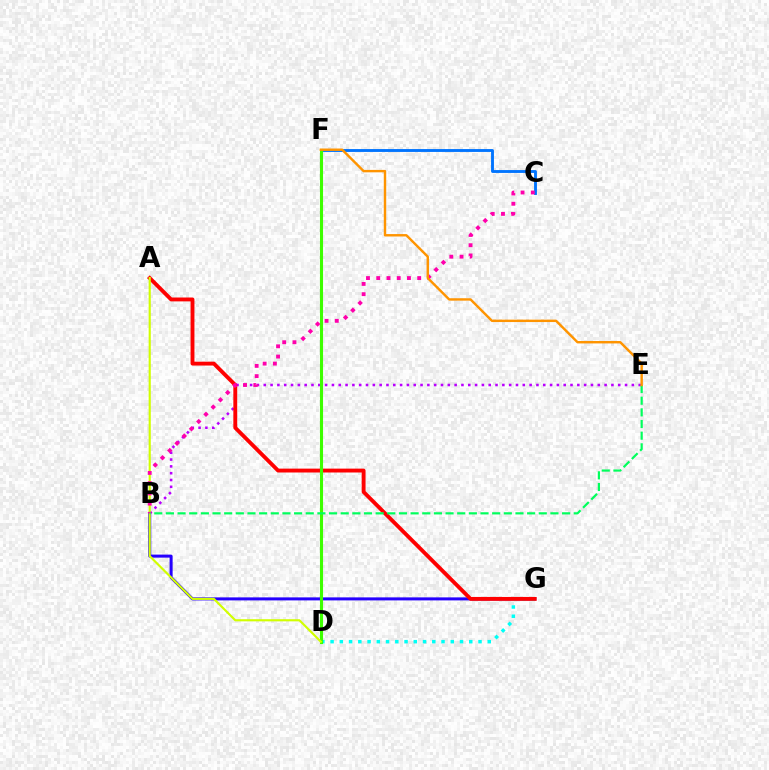{('B', 'E'): [{'color': '#b900ff', 'line_style': 'dotted', 'thickness': 1.85}, {'color': '#00ff5c', 'line_style': 'dashed', 'thickness': 1.58}], ('B', 'G'): [{'color': '#2500ff', 'line_style': 'solid', 'thickness': 2.17}], ('D', 'G'): [{'color': '#00fff6', 'line_style': 'dotted', 'thickness': 2.51}], ('C', 'F'): [{'color': '#0074ff', 'line_style': 'solid', 'thickness': 2.06}], ('A', 'G'): [{'color': '#ff0000', 'line_style': 'solid', 'thickness': 2.79}], ('D', 'F'): [{'color': '#3dff00', 'line_style': 'solid', 'thickness': 2.23}], ('A', 'D'): [{'color': '#d1ff00', 'line_style': 'solid', 'thickness': 1.54}], ('B', 'C'): [{'color': '#ff00ac', 'line_style': 'dotted', 'thickness': 2.78}], ('E', 'F'): [{'color': '#ff9400', 'line_style': 'solid', 'thickness': 1.74}]}